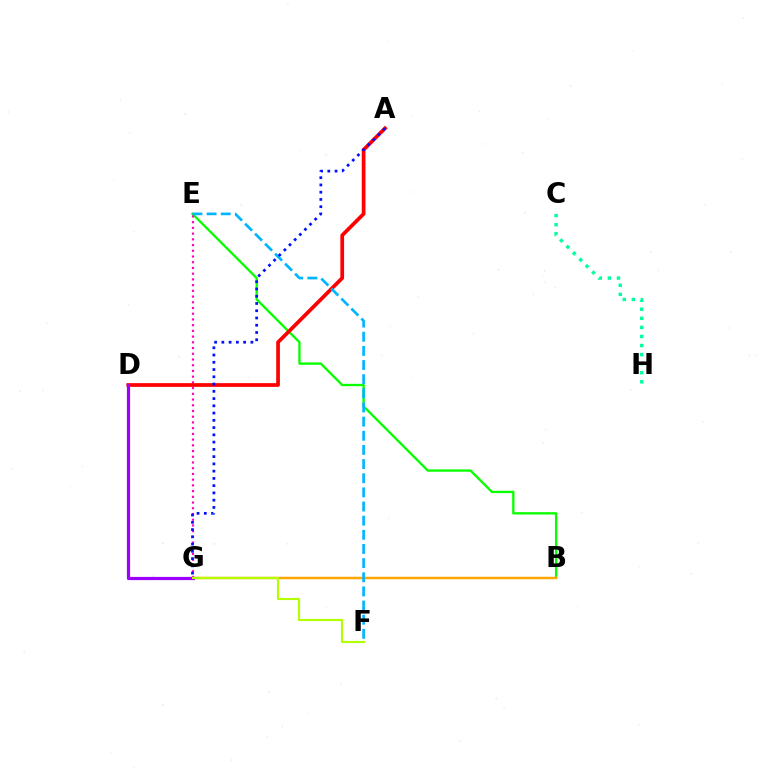{('B', 'E'): [{'color': '#08ff00', 'line_style': 'solid', 'thickness': 1.68}], ('E', 'G'): [{'color': '#ff00bd', 'line_style': 'dotted', 'thickness': 1.55}], ('B', 'G'): [{'color': '#ffa500', 'line_style': 'solid', 'thickness': 1.77}], ('A', 'D'): [{'color': '#ff0000', 'line_style': 'solid', 'thickness': 2.67}], ('D', 'G'): [{'color': '#9b00ff', 'line_style': 'solid', 'thickness': 2.3}], ('F', 'G'): [{'color': '#b3ff00', 'line_style': 'solid', 'thickness': 1.54}], ('C', 'H'): [{'color': '#00ff9d', 'line_style': 'dotted', 'thickness': 2.46}], ('E', 'F'): [{'color': '#00b5ff', 'line_style': 'dashed', 'thickness': 1.92}], ('A', 'G'): [{'color': '#0010ff', 'line_style': 'dotted', 'thickness': 1.97}]}